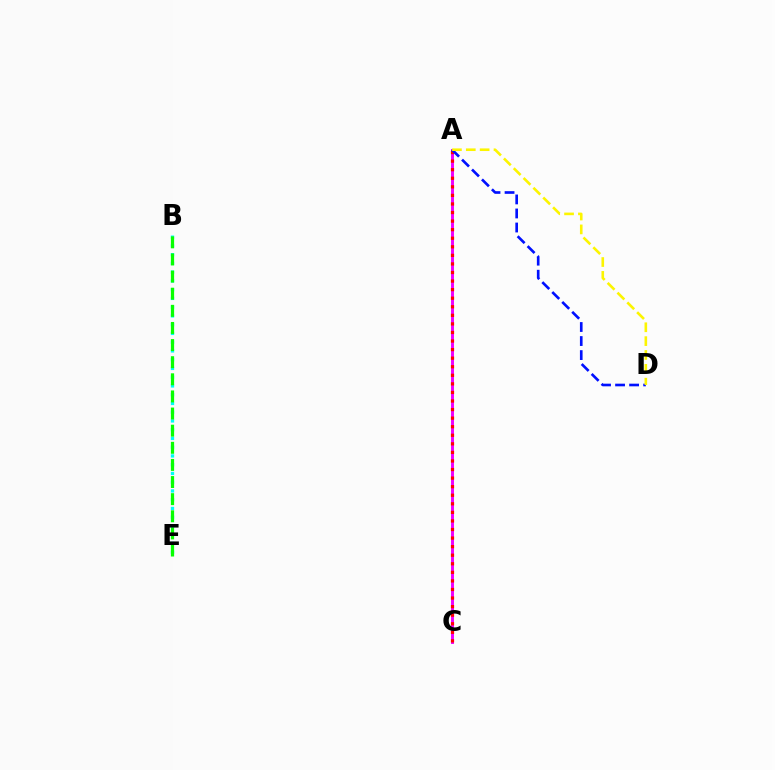{('A', 'C'): [{'color': '#ee00ff', 'line_style': 'solid', 'thickness': 2.12}, {'color': '#ff0000', 'line_style': 'dotted', 'thickness': 2.33}], ('B', 'E'): [{'color': '#00fff6', 'line_style': 'dotted', 'thickness': 2.38}, {'color': '#08ff00', 'line_style': 'dashed', 'thickness': 2.33}], ('A', 'D'): [{'color': '#0010ff', 'line_style': 'dashed', 'thickness': 1.91}, {'color': '#fcf500', 'line_style': 'dashed', 'thickness': 1.88}]}